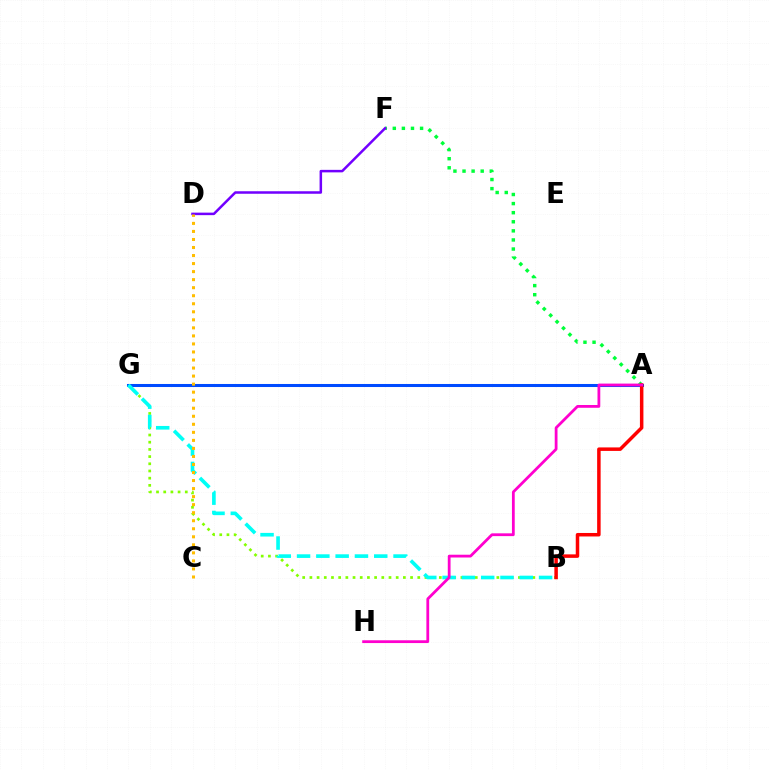{('B', 'G'): [{'color': '#84ff00', 'line_style': 'dotted', 'thickness': 1.95}, {'color': '#00fff6', 'line_style': 'dashed', 'thickness': 2.62}], ('A', 'F'): [{'color': '#00ff39', 'line_style': 'dotted', 'thickness': 2.47}], ('A', 'G'): [{'color': '#004bff', 'line_style': 'solid', 'thickness': 2.19}], ('A', 'B'): [{'color': '#ff0000', 'line_style': 'solid', 'thickness': 2.52}], ('D', 'F'): [{'color': '#7200ff', 'line_style': 'solid', 'thickness': 1.81}], ('C', 'D'): [{'color': '#ffbd00', 'line_style': 'dotted', 'thickness': 2.18}], ('A', 'H'): [{'color': '#ff00cf', 'line_style': 'solid', 'thickness': 2.01}]}